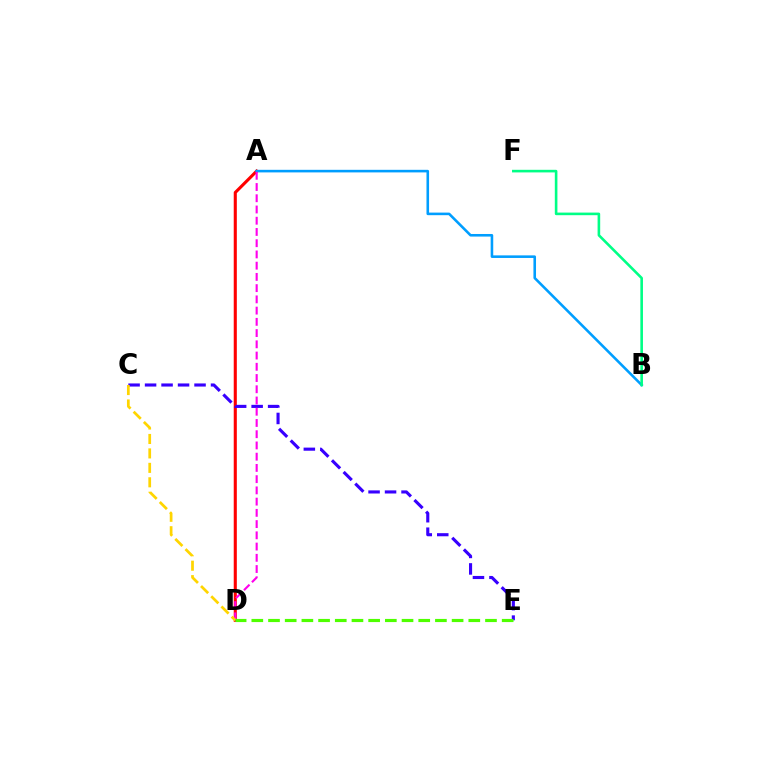{('A', 'D'): [{'color': '#ff0000', 'line_style': 'solid', 'thickness': 2.22}, {'color': '#ff00ed', 'line_style': 'dashed', 'thickness': 1.53}], ('C', 'E'): [{'color': '#3700ff', 'line_style': 'dashed', 'thickness': 2.24}], ('A', 'B'): [{'color': '#009eff', 'line_style': 'solid', 'thickness': 1.86}], ('B', 'F'): [{'color': '#00ff86', 'line_style': 'solid', 'thickness': 1.88}], ('C', 'D'): [{'color': '#ffd500', 'line_style': 'dashed', 'thickness': 1.96}], ('D', 'E'): [{'color': '#4fff00', 'line_style': 'dashed', 'thickness': 2.27}]}